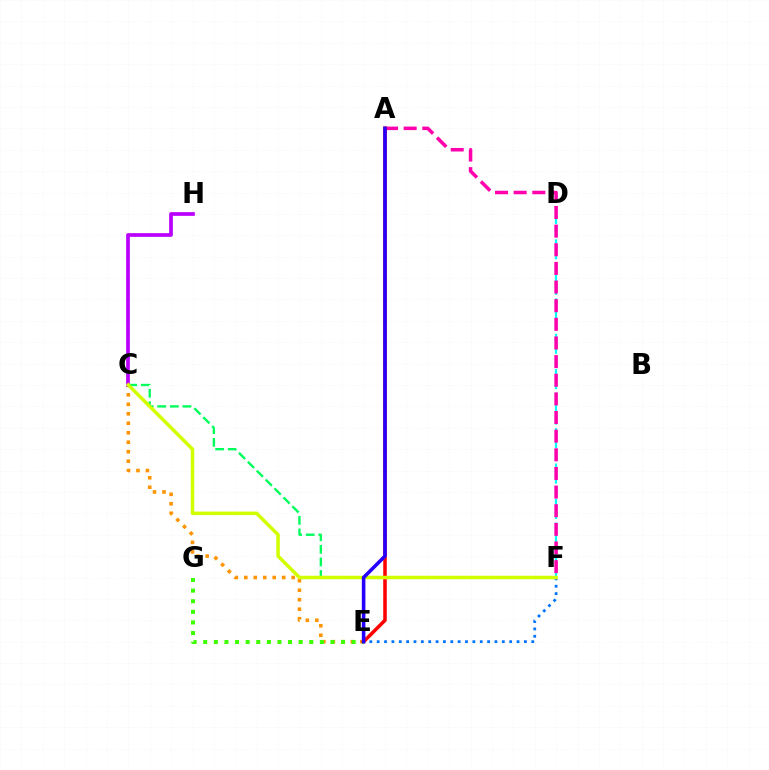{('D', 'F'): [{'color': '#00fff6', 'line_style': 'dashed', 'thickness': 1.6}], ('A', 'F'): [{'color': '#ff00ac', 'line_style': 'dashed', 'thickness': 2.53}], ('C', 'E'): [{'color': '#ff9400', 'line_style': 'dotted', 'thickness': 2.58}], ('A', 'E'): [{'color': '#ff0000', 'line_style': 'solid', 'thickness': 2.55}, {'color': '#2500ff', 'line_style': 'solid', 'thickness': 2.57}], ('E', 'F'): [{'color': '#0074ff', 'line_style': 'dotted', 'thickness': 2.0}], ('C', 'H'): [{'color': '#b900ff', 'line_style': 'solid', 'thickness': 2.67}], ('C', 'F'): [{'color': '#00ff5c', 'line_style': 'dashed', 'thickness': 1.71}, {'color': '#d1ff00', 'line_style': 'solid', 'thickness': 2.53}], ('E', 'G'): [{'color': '#3dff00', 'line_style': 'dotted', 'thickness': 2.88}]}